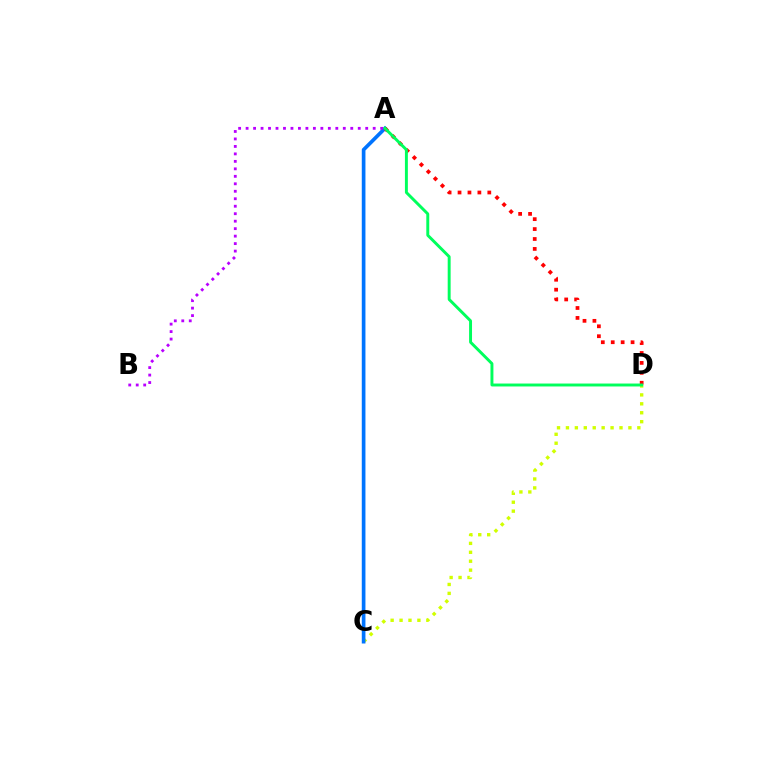{('C', 'D'): [{'color': '#d1ff00', 'line_style': 'dotted', 'thickness': 2.42}], ('A', 'C'): [{'color': '#0074ff', 'line_style': 'solid', 'thickness': 2.64}], ('A', 'B'): [{'color': '#b900ff', 'line_style': 'dotted', 'thickness': 2.03}], ('A', 'D'): [{'color': '#ff0000', 'line_style': 'dotted', 'thickness': 2.7}, {'color': '#00ff5c', 'line_style': 'solid', 'thickness': 2.11}]}